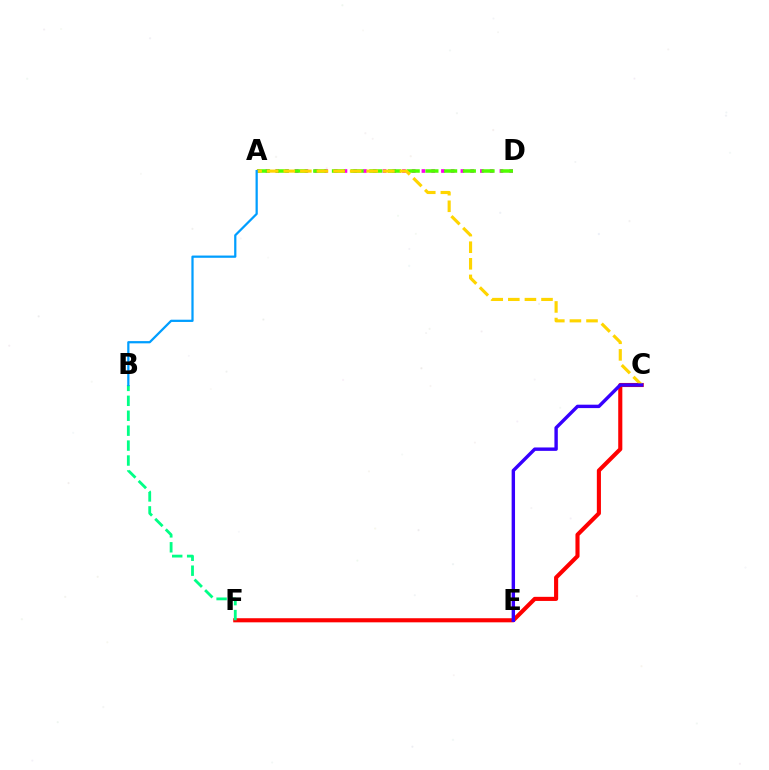{('A', 'D'): [{'color': '#ff00ed', 'line_style': 'dotted', 'thickness': 2.65}, {'color': '#4fff00', 'line_style': 'dashed', 'thickness': 2.54}], ('C', 'F'): [{'color': '#ff0000', 'line_style': 'solid', 'thickness': 2.95}], ('A', 'C'): [{'color': '#ffd500', 'line_style': 'dashed', 'thickness': 2.25}], ('B', 'F'): [{'color': '#00ff86', 'line_style': 'dashed', 'thickness': 2.03}], ('C', 'E'): [{'color': '#3700ff', 'line_style': 'solid', 'thickness': 2.45}], ('A', 'B'): [{'color': '#009eff', 'line_style': 'solid', 'thickness': 1.62}]}